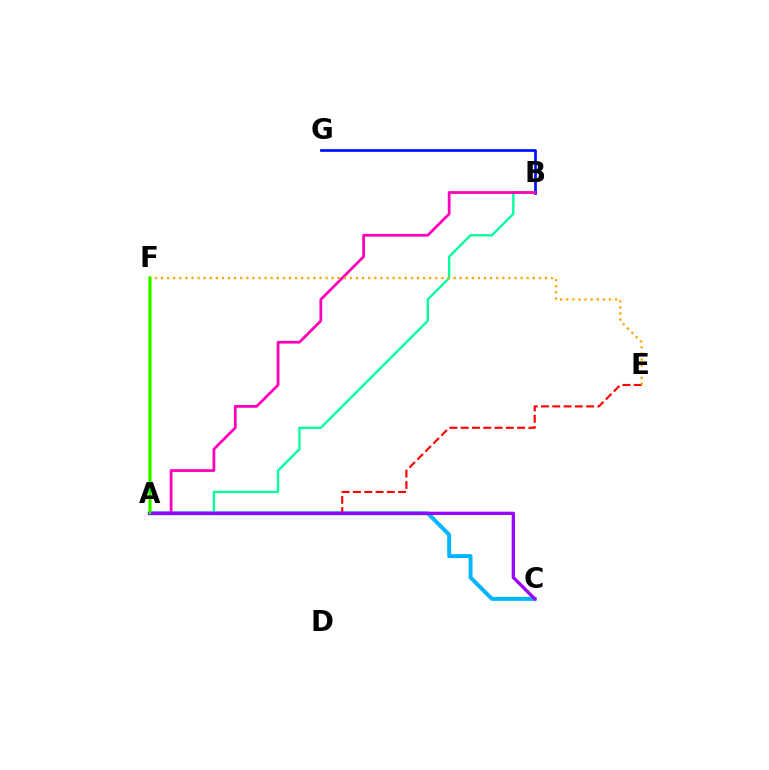{('B', 'G'): [{'color': '#0010ff', 'line_style': 'solid', 'thickness': 1.97}], ('A', 'C'): [{'color': '#00b5ff', 'line_style': 'solid', 'thickness': 2.84}, {'color': '#9b00ff', 'line_style': 'solid', 'thickness': 2.36}], ('A', 'B'): [{'color': '#00ff9d', 'line_style': 'solid', 'thickness': 1.69}, {'color': '#ff00bd', 'line_style': 'solid', 'thickness': 2.0}], ('A', 'F'): [{'color': '#b3ff00', 'line_style': 'solid', 'thickness': 2.6}, {'color': '#08ff00', 'line_style': 'solid', 'thickness': 1.69}], ('A', 'E'): [{'color': '#ff0000', 'line_style': 'dashed', 'thickness': 1.53}], ('E', 'F'): [{'color': '#ffa500', 'line_style': 'dotted', 'thickness': 1.66}]}